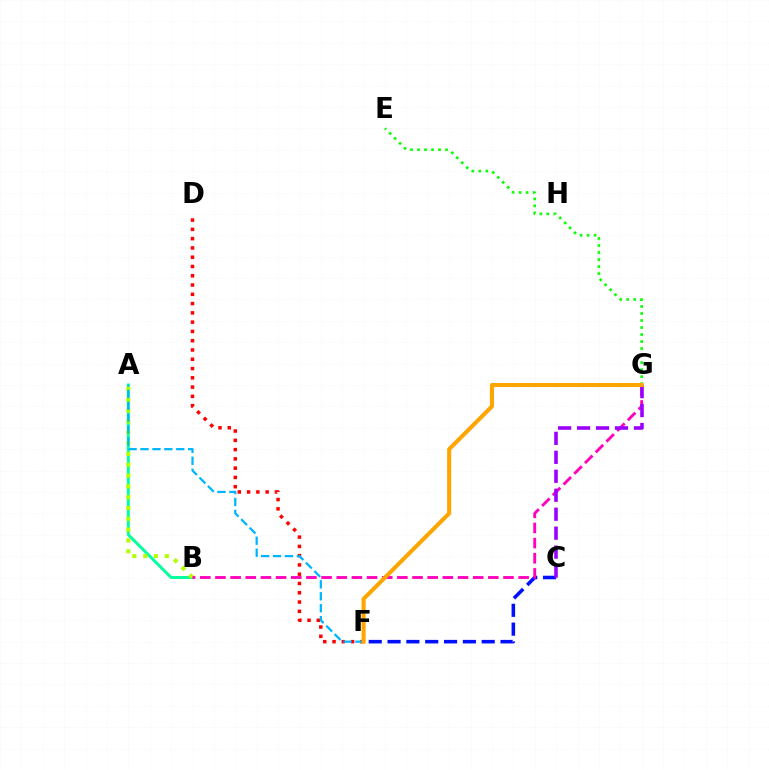{('C', 'F'): [{'color': '#0010ff', 'line_style': 'dashed', 'thickness': 2.56}], ('A', 'B'): [{'color': '#00ff9d', 'line_style': 'solid', 'thickness': 2.1}, {'color': '#b3ff00', 'line_style': 'dotted', 'thickness': 2.94}], ('D', 'F'): [{'color': '#ff0000', 'line_style': 'dotted', 'thickness': 2.52}], ('E', 'G'): [{'color': '#08ff00', 'line_style': 'dotted', 'thickness': 1.91}], ('B', 'G'): [{'color': '#ff00bd', 'line_style': 'dashed', 'thickness': 2.06}], ('A', 'F'): [{'color': '#00b5ff', 'line_style': 'dashed', 'thickness': 1.62}], ('C', 'G'): [{'color': '#9b00ff', 'line_style': 'dashed', 'thickness': 2.58}], ('F', 'G'): [{'color': '#ffa500', 'line_style': 'solid', 'thickness': 2.93}]}